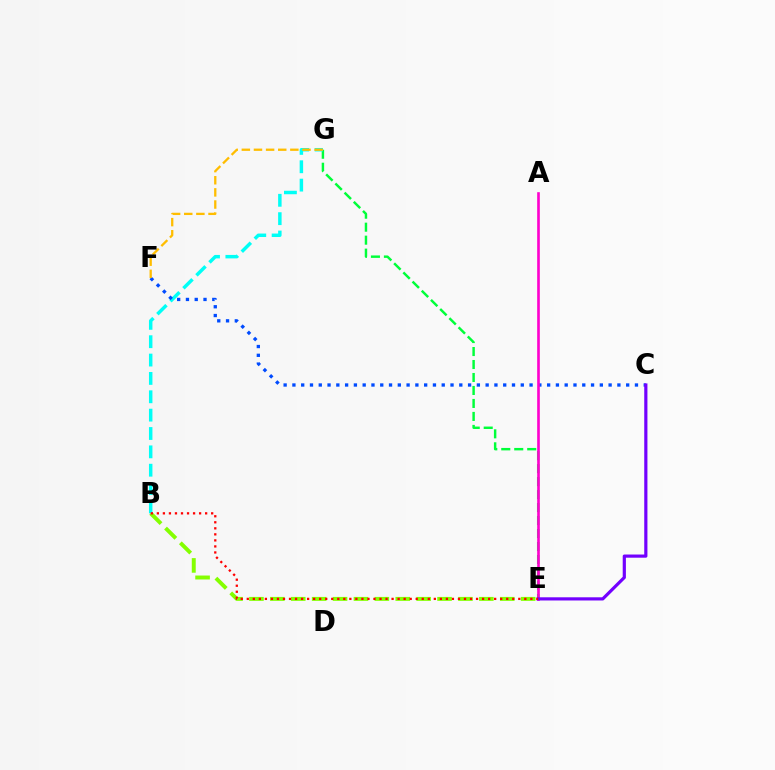{('E', 'G'): [{'color': '#00ff39', 'line_style': 'dashed', 'thickness': 1.76}], ('B', 'G'): [{'color': '#00fff6', 'line_style': 'dashed', 'thickness': 2.49}], ('C', 'F'): [{'color': '#004bff', 'line_style': 'dotted', 'thickness': 2.39}], ('A', 'E'): [{'color': '#ff00cf', 'line_style': 'solid', 'thickness': 1.89}], ('F', 'G'): [{'color': '#ffbd00', 'line_style': 'dashed', 'thickness': 1.65}], ('C', 'E'): [{'color': '#7200ff', 'line_style': 'solid', 'thickness': 2.29}], ('B', 'E'): [{'color': '#84ff00', 'line_style': 'dashed', 'thickness': 2.84}, {'color': '#ff0000', 'line_style': 'dotted', 'thickness': 1.64}]}